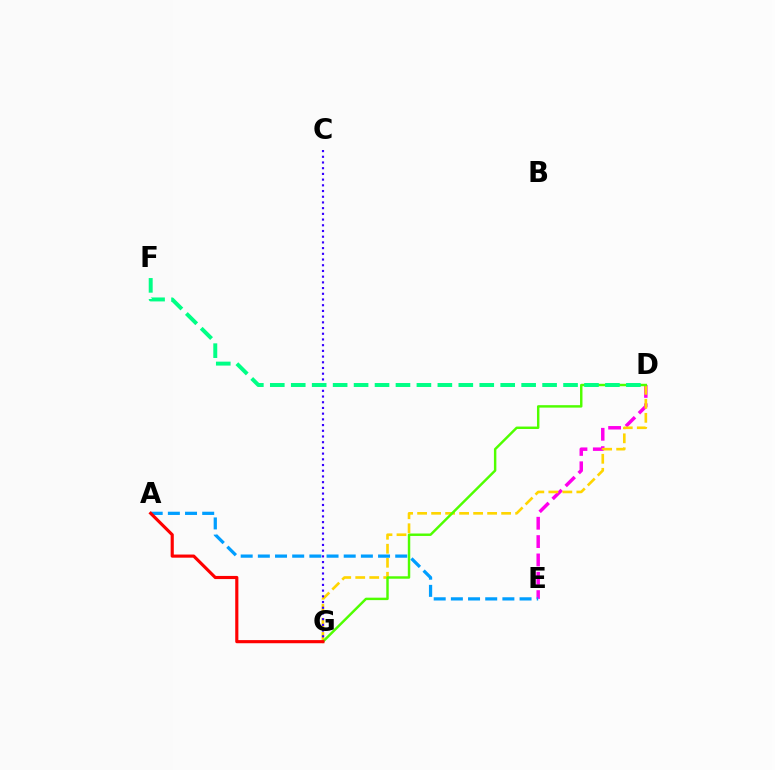{('D', 'E'): [{'color': '#ff00ed', 'line_style': 'dashed', 'thickness': 2.49}], ('D', 'G'): [{'color': '#ffd500', 'line_style': 'dashed', 'thickness': 1.9}, {'color': '#4fff00', 'line_style': 'solid', 'thickness': 1.76}], ('A', 'E'): [{'color': '#009eff', 'line_style': 'dashed', 'thickness': 2.33}], ('C', 'G'): [{'color': '#3700ff', 'line_style': 'dotted', 'thickness': 1.55}], ('A', 'G'): [{'color': '#ff0000', 'line_style': 'solid', 'thickness': 2.26}], ('D', 'F'): [{'color': '#00ff86', 'line_style': 'dashed', 'thickness': 2.85}]}